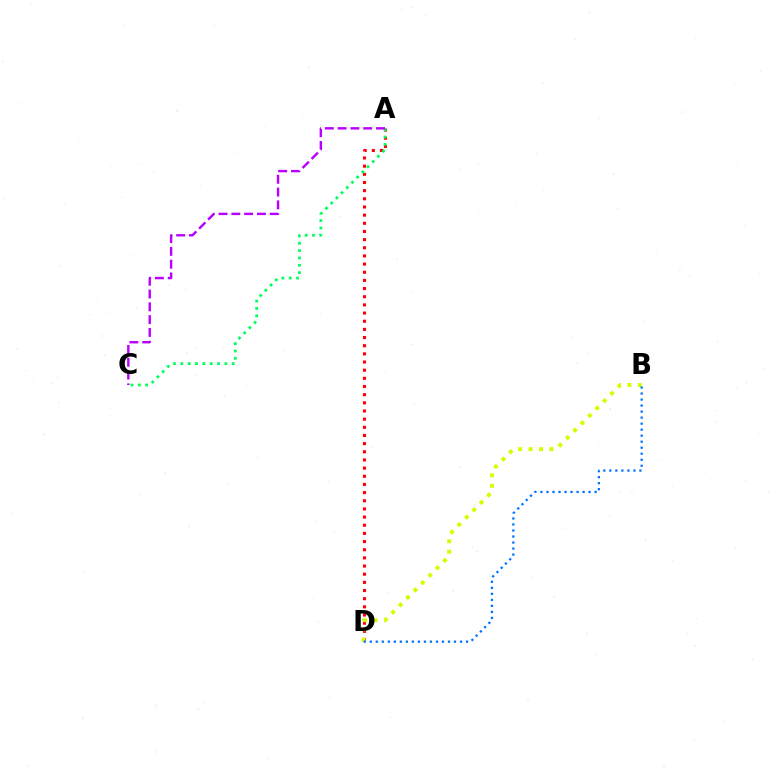{('A', 'D'): [{'color': '#ff0000', 'line_style': 'dotted', 'thickness': 2.22}], ('B', 'D'): [{'color': '#d1ff00', 'line_style': 'dotted', 'thickness': 2.84}, {'color': '#0074ff', 'line_style': 'dotted', 'thickness': 1.64}], ('A', 'C'): [{'color': '#00ff5c', 'line_style': 'dotted', 'thickness': 1.99}, {'color': '#b900ff', 'line_style': 'dashed', 'thickness': 1.74}]}